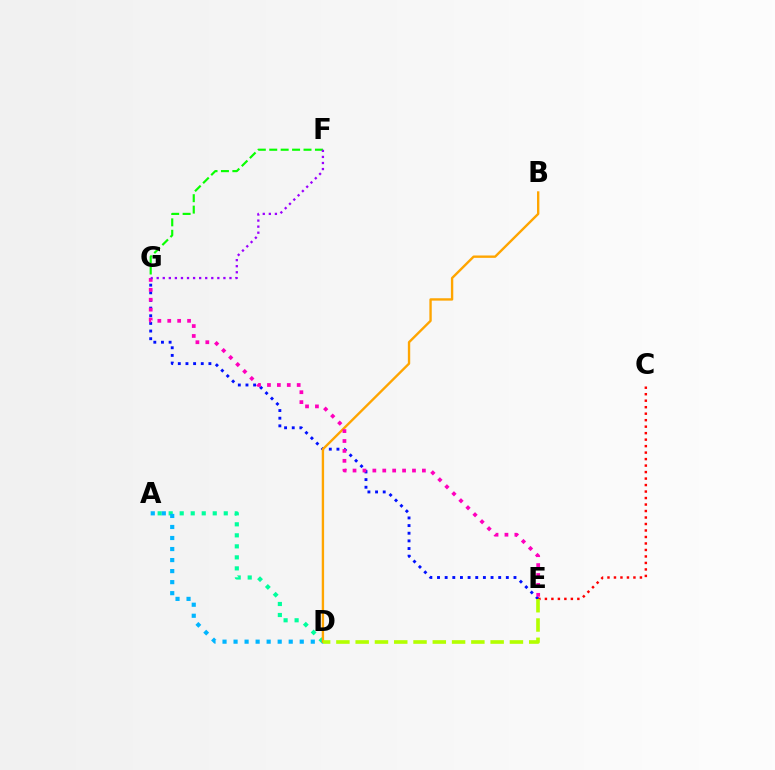{('A', 'D'): [{'color': '#00ff9d', 'line_style': 'dotted', 'thickness': 2.99}, {'color': '#00b5ff', 'line_style': 'dotted', 'thickness': 3.0}], ('E', 'G'): [{'color': '#0010ff', 'line_style': 'dotted', 'thickness': 2.08}, {'color': '#ff00bd', 'line_style': 'dotted', 'thickness': 2.69}], ('F', 'G'): [{'color': '#08ff00', 'line_style': 'dashed', 'thickness': 1.55}, {'color': '#9b00ff', 'line_style': 'dotted', 'thickness': 1.65}], ('C', 'E'): [{'color': '#ff0000', 'line_style': 'dotted', 'thickness': 1.76}], ('B', 'D'): [{'color': '#ffa500', 'line_style': 'solid', 'thickness': 1.71}], ('D', 'E'): [{'color': '#b3ff00', 'line_style': 'dashed', 'thickness': 2.62}]}